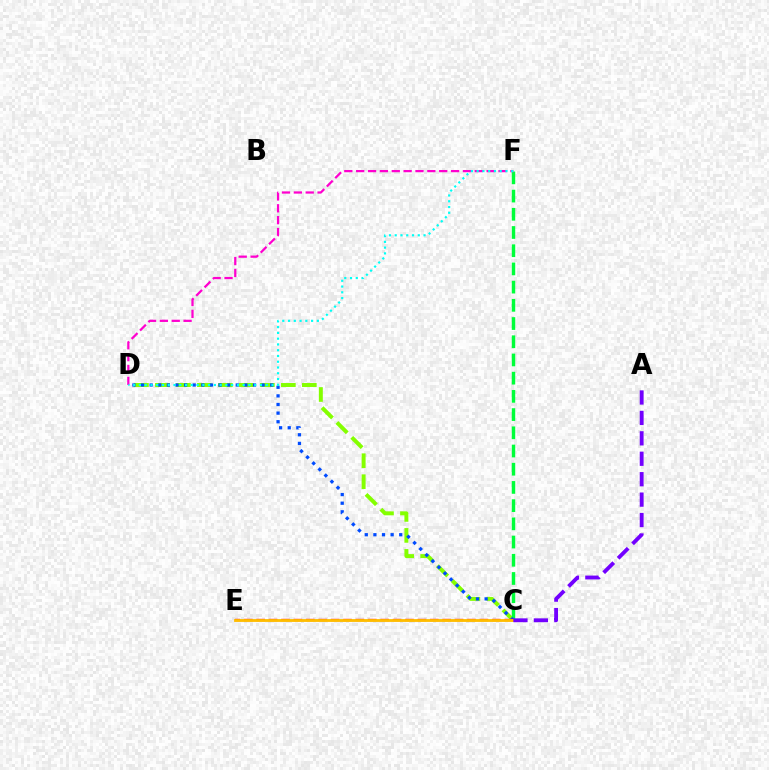{('C', 'D'): [{'color': '#84ff00', 'line_style': 'dashed', 'thickness': 2.85}, {'color': '#004bff', 'line_style': 'dotted', 'thickness': 2.34}], ('C', 'F'): [{'color': '#00ff39', 'line_style': 'dashed', 'thickness': 2.47}], ('D', 'F'): [{'color': '#ff00cf', 'line_style': 'dashed', 'thickness': 1.61}, {'color': '#00fff6', 'line_style': 'dotted', 'thickness': 1.57}], ('C', 'E'): [{'color': '#ff0000', 'line_style': 'dashed', 'thickness': 1.68}, {'color': '#ffbd00', 'line_style': 'solid', 'thickness': 2.04}], ('A', 'C'): [{'color': '#7200ff', 'line_style': 'dashed', 'thickness': 2.78}]}